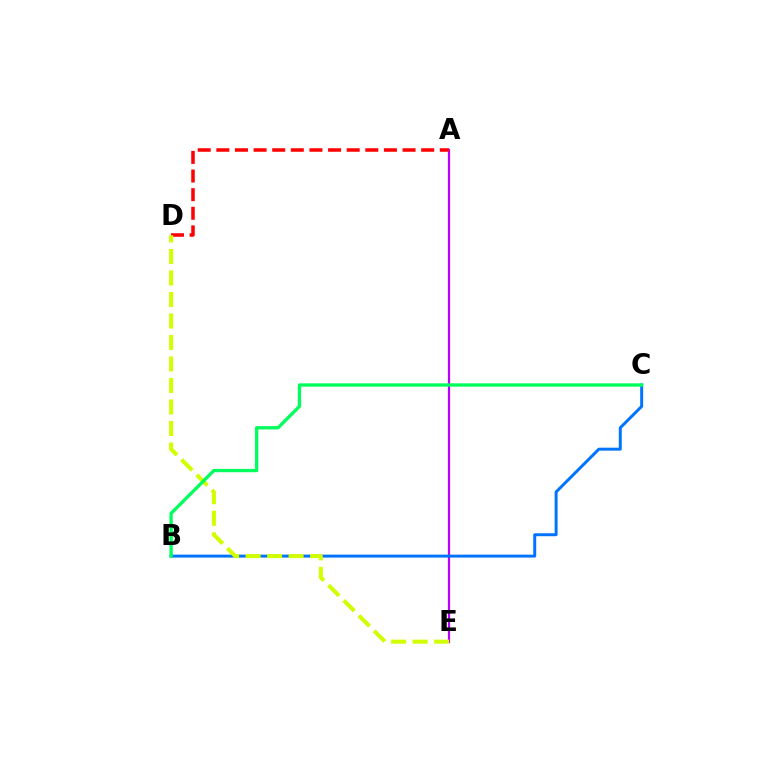{('A', 'E'): [{'color': '#b900ff', 'line_style': 'solid', 'thickness': 1.6}], ('B', 'C'): [{'color': '#0074ff', 'line_style': 'solid', 'thickness': 2.13}, {'color': '#00ff5c', 'line_style': 'solid', 'thickness': 2.39}], ('A', 'D'): [{'color': '#ff0000', 'line_style': 'dashed', 'thickness': 2.53}], ('D', 'E'): [{'color': '#d1ff00', 'line_style': 'dashed', 'thickness': 2.92}]}